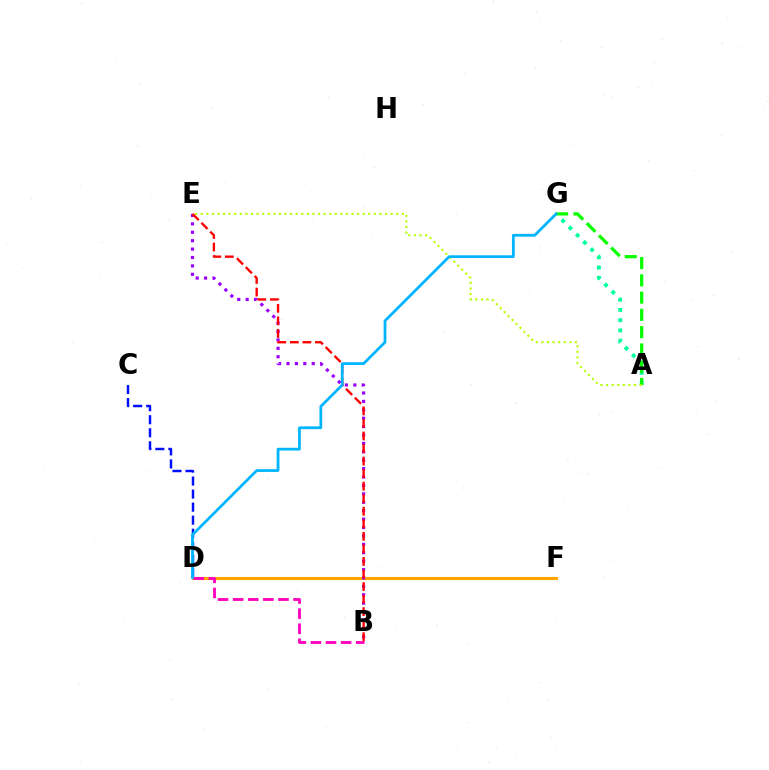{('D', 'F'): [{'color': '#ffa500', 'line_style': 'solid', 'thickness': 2.23}], ('B', 'E'): [{'color': '#9b00ff', 'line_style': 'dotted', 'thickness': 2.28}, {'color': '#ff0000', 'line_style': 'dashed', 'thickness': 1.7}], ('A', 'G'): [{'color': '#00ff9d', 'line_style': 'dotted', 'thickness': 2.78}, {'color': '#08ff00', 'line_style': 'dashed', 'thickness': 2.35}], ('C', 'D'): [{'color': '#0010ff', 'line_style': 'dashed', 'thickness': 1.77}], ('A', 'E'): [{'color': '#b3ff00', 'line_style': 'dotted', 'thickness': 1.52}], ('B', 'D'): [{'color': '#ff00bd', 'line_style': 'dashed', 'thickness': 2.05}], ('D', 'G'): [{'color': '#00b5ff', 'line_style': 'solid', 'thickness': 1.99}]}